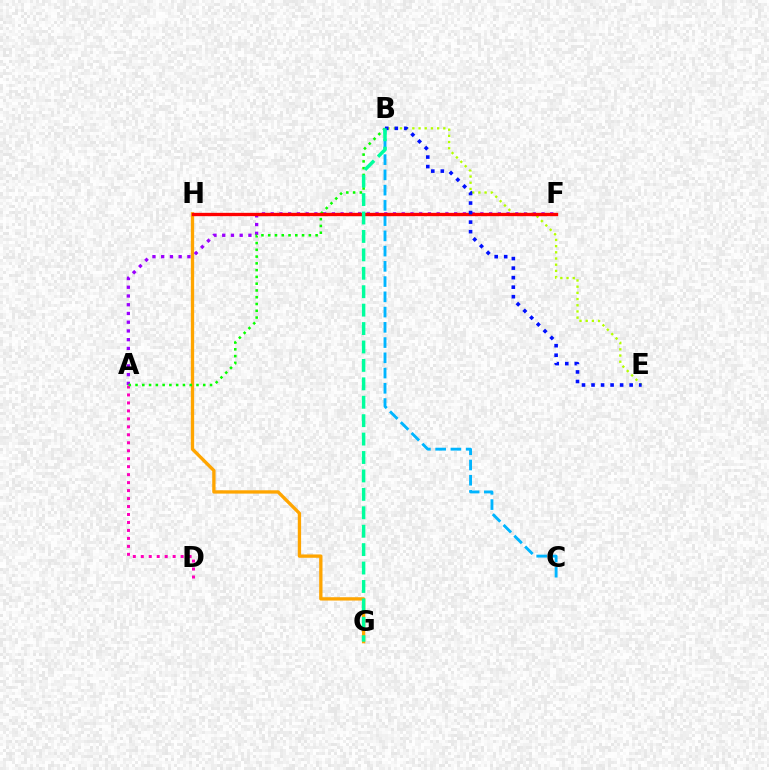{('A', 'D'): [{'color': '#ff00bd', 'line_style': 'dotted', 'thickness': 2.17}], ('G', 'H'): [{'color': '#ffa500', 'line_style': 'solid', 'thickness': 2.39}], ('A', 'F'): [{'color': '#9b00ff', 'line_style': 'dotted', 'thickness': 2.37}], ('A', 'B'): [{'color': '#08ff00', 'line_style': 'dotted', 'thickness': 1.84}], ('B', 'E'): [{'color': '#b3ff00', 'line_style': 'dotted', 'thickness': 1.68}, {'color': '#0010ff', 'line_style': 'dotted', 'thickness': 2.59}], ('B', 'C'): [{'color': '#00b5ff', 'line_style': 'dashed', 'thickness': 2.07}], ('F', 'H'): [{'color': '#ff0000', 'line_style': 'solid', 'thickness': 2.41}], ('B', 'G'): [{'color': '#00ff9d', 'line_style': 'dashed', 'thickness': 2.5}]}